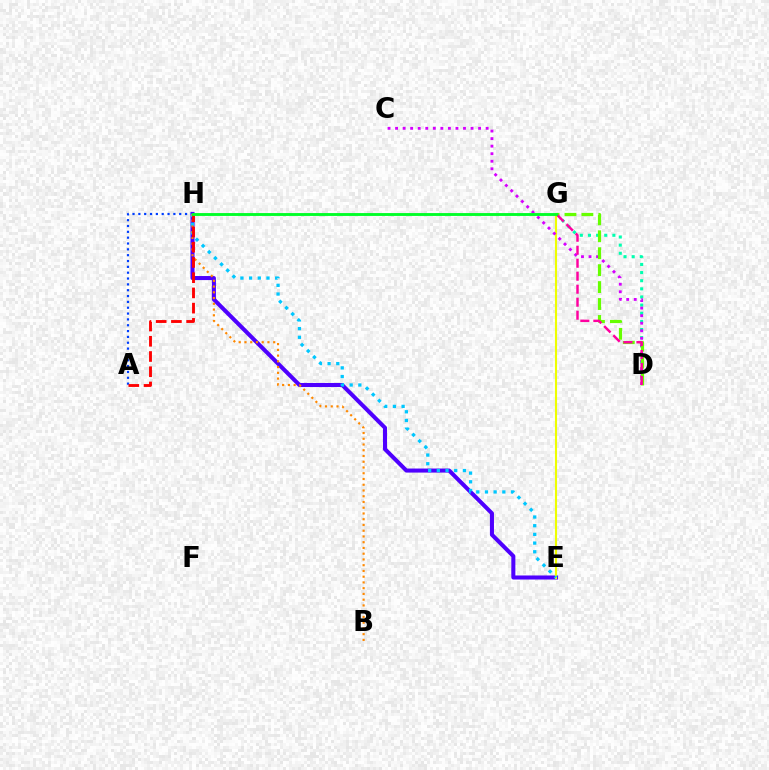{('E', 'H'): [{'color': '#4f00ff', 'line_style': 'solid', 'thickness': 2.92}, {'color': '#00c7ff', 'line_style': 'dotted', 'thickness': 2.36}], ('A', 'H'): [{'color': '#003fff', 'line_style': 'dotted', 'thickness': 1.59}, {'color': '#ff0000', 'line_style': 'dashed', 'thickness': 2.07}], ('D', 'G'): [{'color': '#00ffaf', 'line_style': 'dotted', 'thickness': 2.21}, {'color': '#66ff00', 'line_style': 'dashed', 'thickness': 2.3}, {'color': '#ff00a0', 'line_style': 'dashed', 'thickness': 1.76}], ('E', 'G'): [{'color': '#eeff00', 'line_style': 'solid', 'thickness': 1.52}], ('C', 'D'): [{'color': '#d600ff', 'line_style': 'dotted', 'thickness': 2.05}], ('B', 'H'): [{'color': '#ff8800', 'line_style': 'dotted', 'thickness': 1.56}], ('G', 'H'): [{'color': '#00ff27', 'line_style': 'solid', 'thickness': 2.07}]}